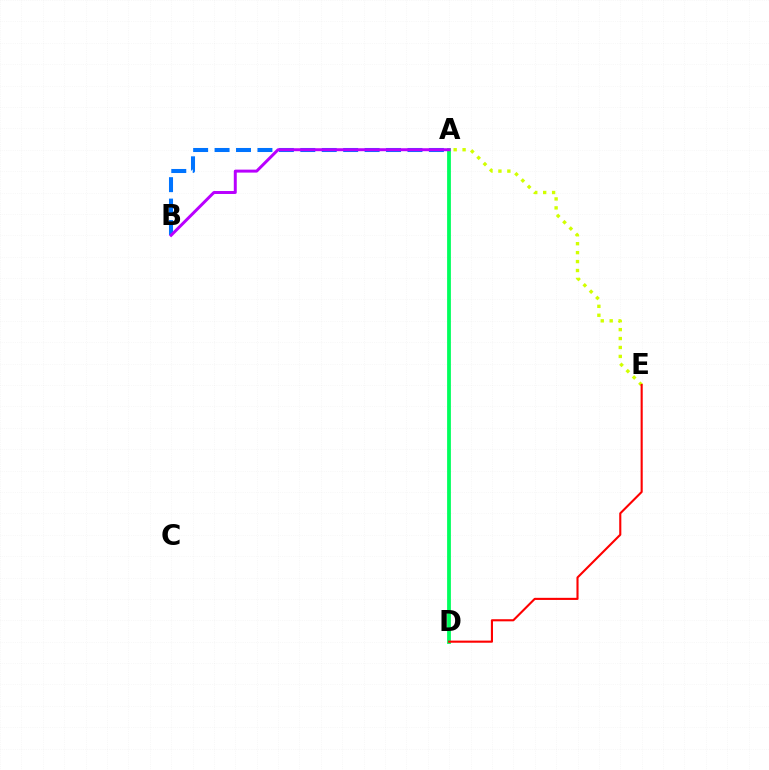{('A', 'B'): [{'color': '#0074ff', 'line_style': 'dashed', 'thickness': 2.91}, {'color': '#b900ff', 'line_style': 'solid', 'thickness': 2.14}], ('A', 'D'): [{'color': '#00ff5c', 'line_style': 'solid', 'thickness': 2.73}], ('A', 'E'): [{'color': '#d1ff00', 'line_style': 'dotted', 'thickness': 2.43}], ('D', 'E'): [{'color': '#ff0000', 'line_style': 'solid', 'thickness': 1.52}]}